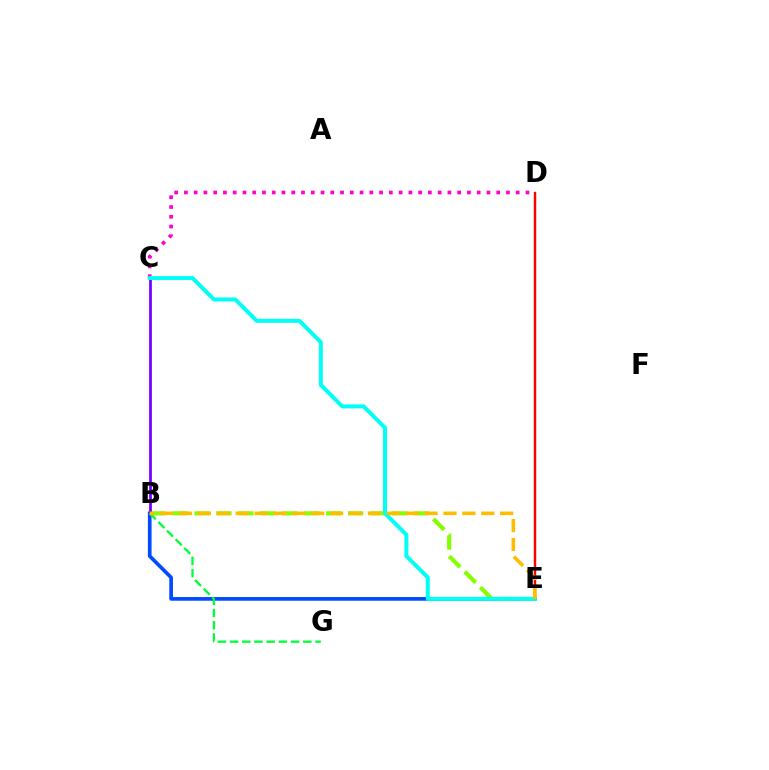{('B', 'E'): [{'color': '#004bff', 'line_style': 'solid', 'thickness': 2.65}, {'color': '#84ff00', 'line_style': 'dashed', 'thickness': 2.98}, {'color': '#ffbd00', 'line_style': 'dashed', 'thickness': 2.57}], ('C', 'D'): [{'color': '#ff00cf', 'line_style': 'dotted', 'thickness': 2.65}], ('B', 'C'): [{'color': '#7200ff', 'line_style': 'solid', 'thickness': 1.97}], ('D', 'E'): [{'color': '#ff0000', 'line_style': 'solid', 'thickness': 1.75}], ('B', 'G'): [{'color': '#00ff39', 'line_style': 'dashed', 'thickness': 1.66}], ('C', 'E'): [{'color': '#00fff6', 'line_style': 'solid', 'thickness': 2.86}]}